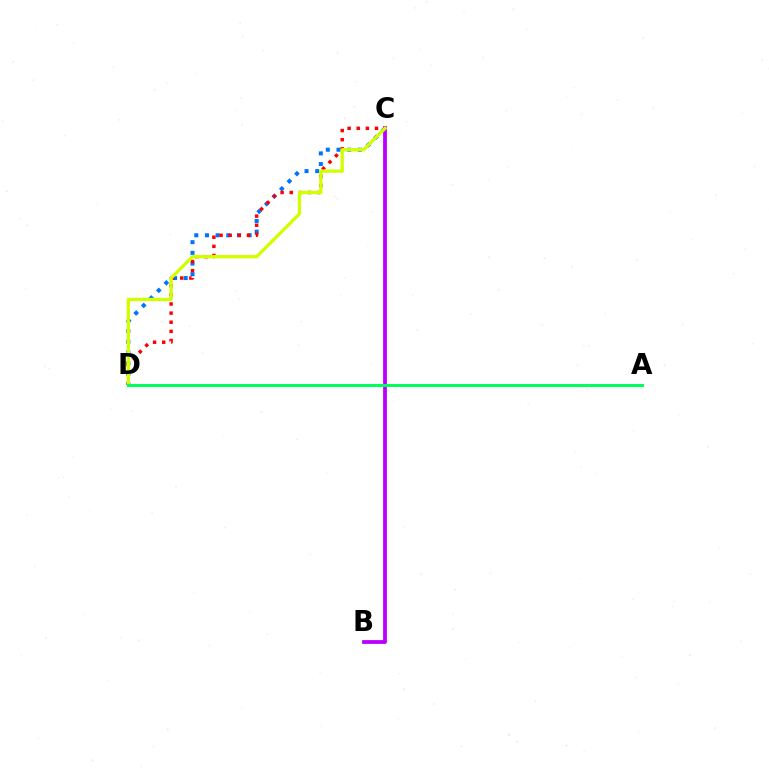{('C', 'D'): [{'color': '#0074ff', 'line_style': 'dotted', 'thickness': 2.9}, {'color': '#ff0000', 'line_style': 'dotted', 'thickness': 2.48}, {'color': '#d1ff00', 'line_style': 'solid', 'thickness': 2.38}], ('B', 'C'): [{'color': '#b900ff', 'line_style': 'solid', 'thickness': 2.74}], ('A', 'D'): [{'color': '#00ff5c', 'line_style': 'solid', 'thickness': 2.17}]}